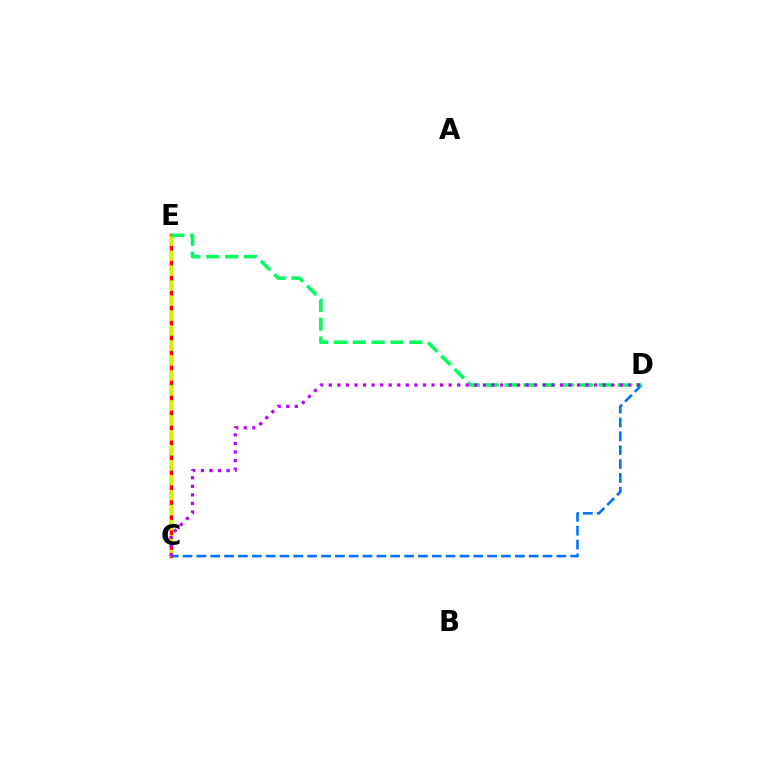{('C', 'E'): [{'color': '#ff0000', 'line_style': 'solid', 'thickness': 2.43}, {'color': '#d1ff00', 'line_style': 'dashed', 'thickness': 2.03}], ('C', 'D'): [{'color': '#0074ff', 'line_style': 'dashed', 'thickness': 1.88}, {'color': '#b900ff', 'line_style': 'dotted', 'thickness': 2.33}], ('D', 'E'): [{'color': '#00ff5c', 'line_style': 'dashed', 'thickness': 2.56}]}